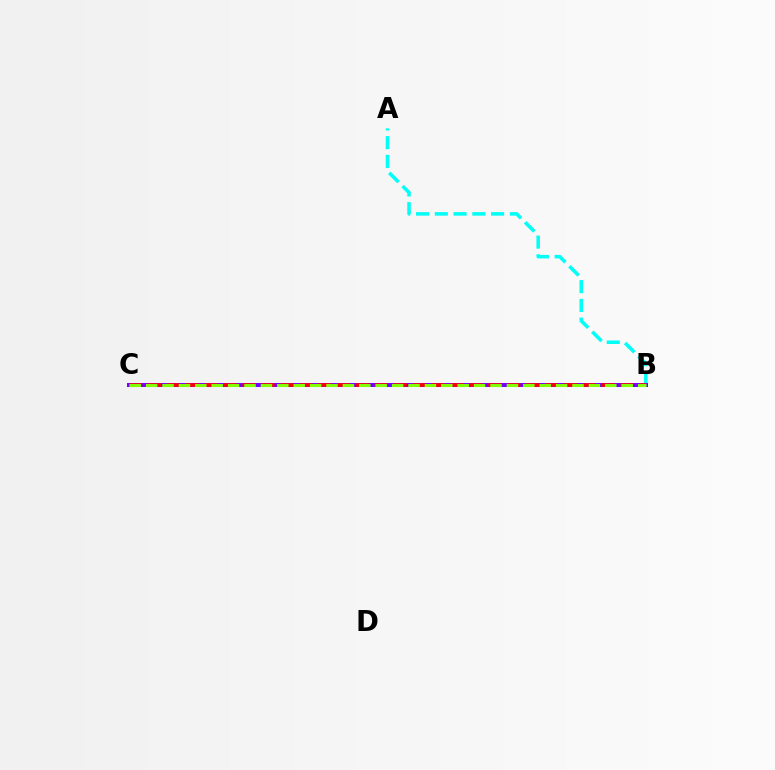{('A', 'B'): [{'color': '#00fff6', 'line_style': 'dashed', 'thickness': 2.55}], ('B', 'C'): [{'color': '#7200ff', 'line_style': 'solid', 'thickness': 2.88}, {'color': '#ff0000', 'line_style': 'dashed', 'thickness': 2.57}, {'color': '#84ff00', 'line_style': 'dashed', 'thickness': 2.23}]}